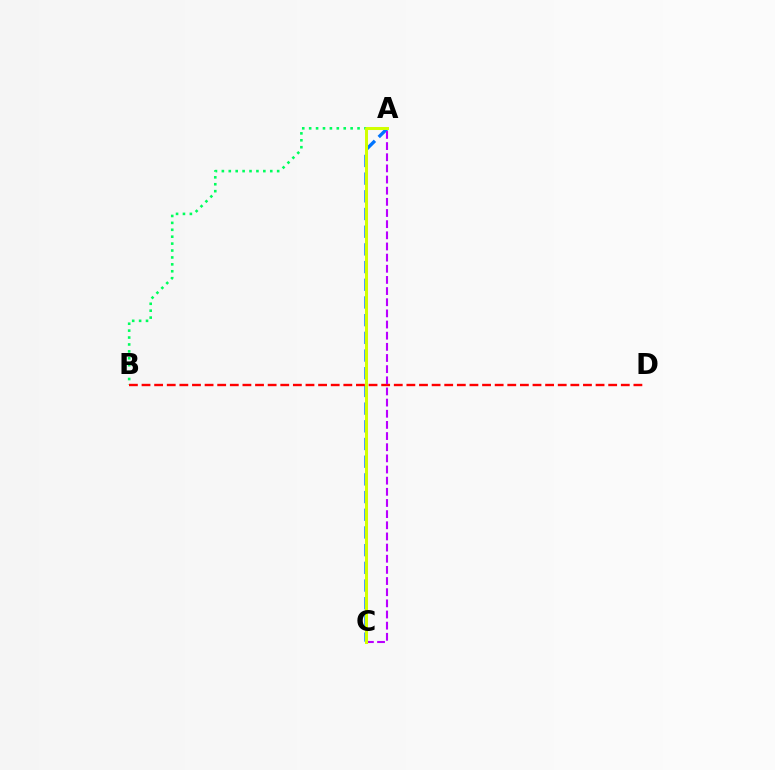{('A', 'C'): [{'color': '#0074ff', 'line_style': 'dashed', 'thickness': 2.4}, {'color': '#b900ff', 'line_style': 'dashed', 'thickness': 1.52}, {'color': '#d1ff00', 'line_style': 'solid', 'thickness': 2.18}], ('A', 'B'): [{'color': '#00ff5c', 'line_style': 'dotted', 'thickness': 1.88}], ('B', 'D'): [{'color': '#ff0000', 'line_style': 'dashed', 'thickness': 1.71}]}